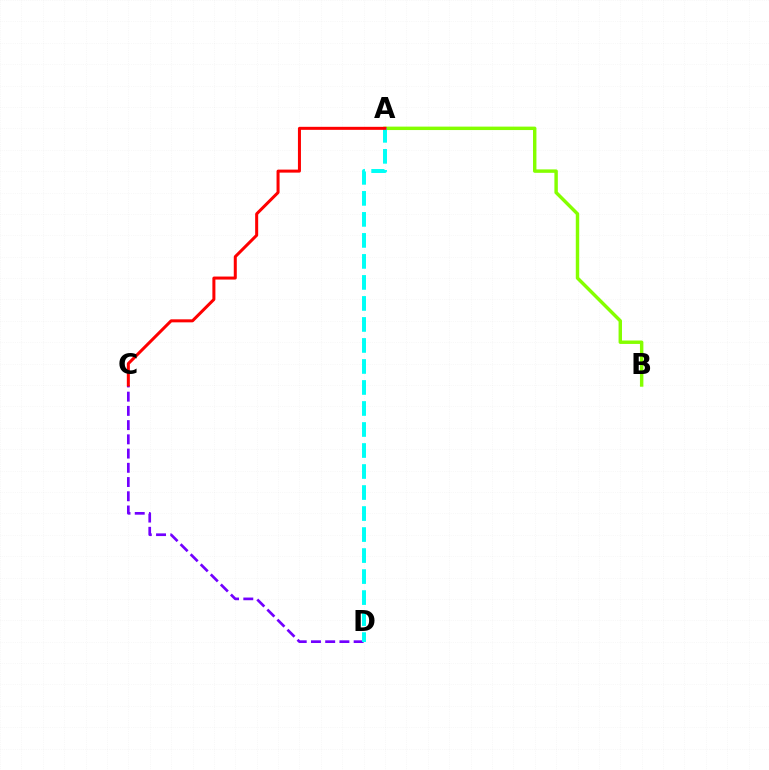{('A', 'B'): [{'color': '#84ff00', 'line_style': 'solid', 'thickness': 2.47}], ('C', 'D'): [{'color': '#7200ff', 'line_style': 'dashed', 'thickness': 1.93}], ('A', 'D'): [{'color': '#00fff6', 'line_style': 'dashed', 'thickness': 2.85}], ('A', 'C'): [{'color': '#ff0000', 'line_style': 'solid', 'thickness': 2.17}]}